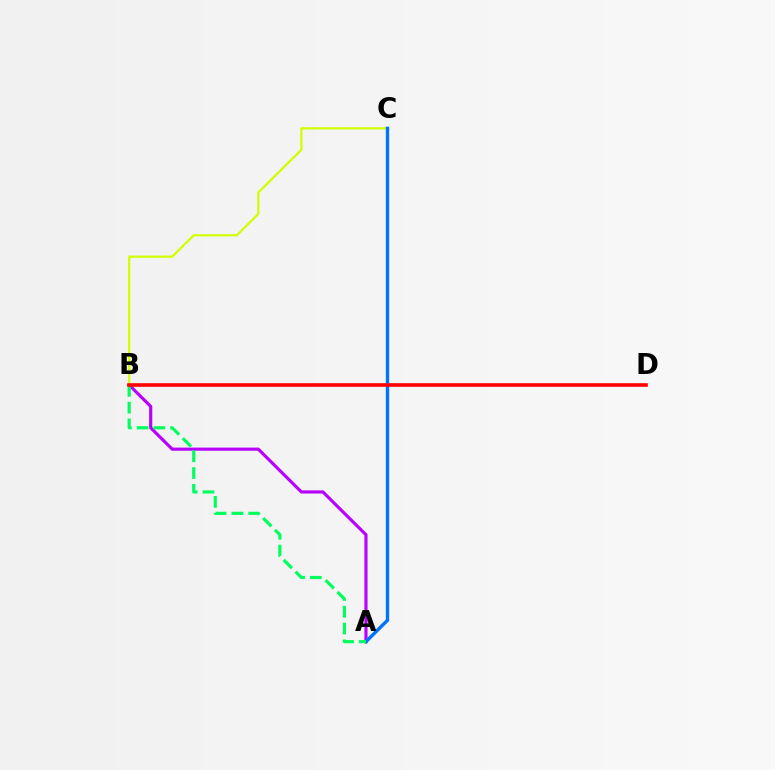{('A', 'B'): [{'color': '#b900ff', 'line_style': 'solid', 'thickness': 2.26}, {'color': '#00ff5c', 'line_style': 'dashed', 'thickness': 2.28}], ('B', 'C'): [{'color': '#d1ff00', 'line_style': 'solid', 'thickness': 1.61}], ('A', 'C'): [{'color': '#0074ff', 'line_style': 'solid', 'thickness': 2.42}], ('B', 'D'): [{'color': '#ff0000', 'line_style': 'solid', 'thickness': 2.6}]}